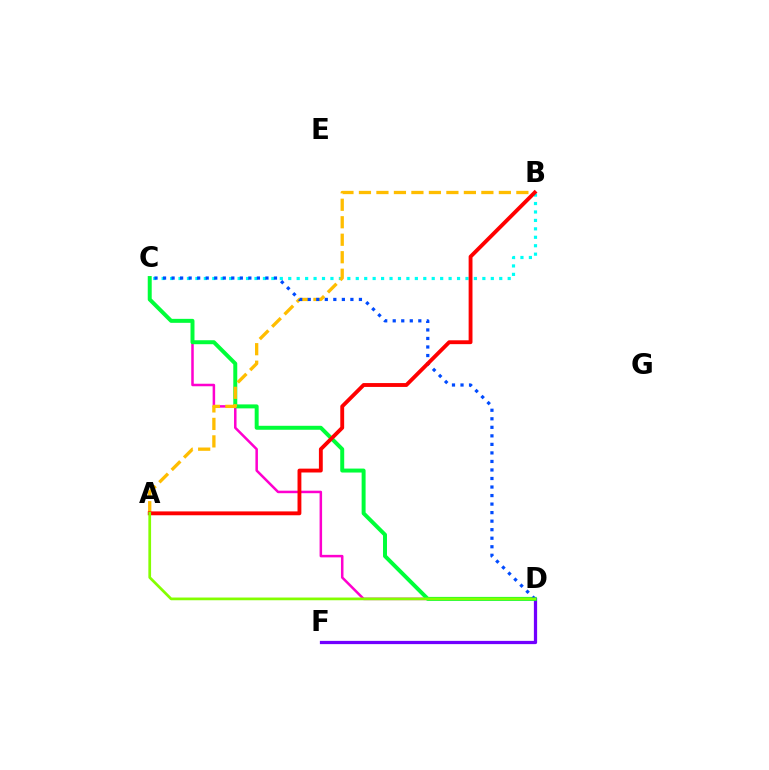{('B', 'C'): [{'color': '#00fff6', 'line_style': 'dotted', 'thickness': 2.29}], ('D', 'F'): [{'color': '#7200ff', 'line_style': 'solid', 'thickness': 2.33}], ('C', 'D'): [{'color': '#ff00cf', 'line_style': 'solid', 'thickness': 1.81}, {'color': '#00ff39', 'line_style': 'solid', 'thickness': 2.86}, {'color': '#004bff', 'line_style': 'dotted', 'thickness': 2.32}], ('A', 'B'): [{'color': '#ffbd00', 'line_style': 'dashed', 'thickness': 2.38}, {'color': '#ff0000', 'line_style': 'solid', 'thickness': 2.78}], ('A', 'D'): [{'color': '#84ff00', 'line_style': 'solid', 'thickness': 1.96}]}